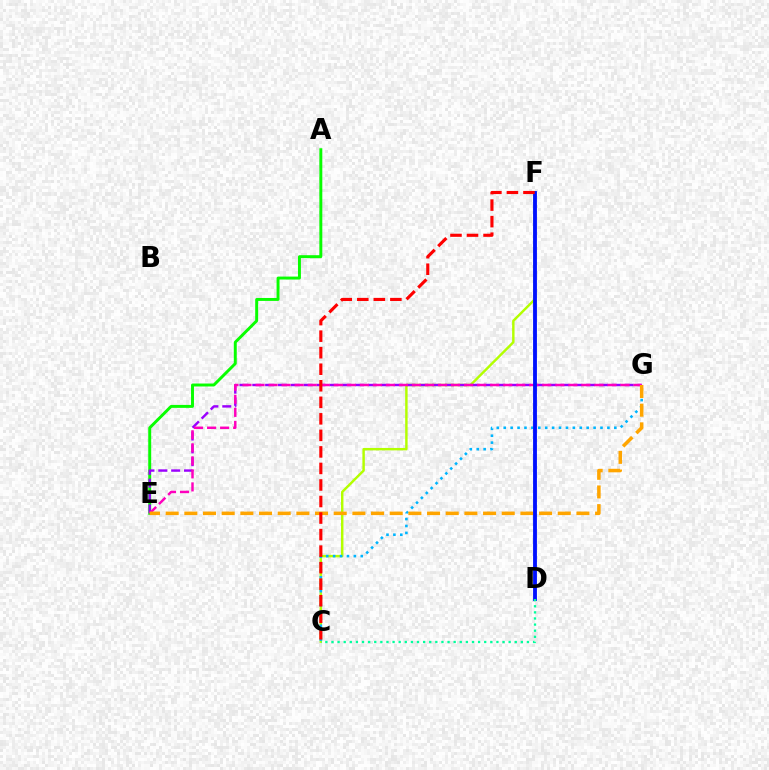{('C', 'F'): [{'color': '#b3ff00', 'line_style': 'solid', 'thickness': 1.76}, {'color': '#ff0000', 'line_style': 'dashed', 'thickness': 2.25}], ('A', 'E'): [{'color': '#08ff00', 'line_style': 'solid', 'thickness': 2.12}], ('E', 'G'): [{'color': '#9b00ff', 'line_style': 'dashed', 'thickness': 1.74}, {'color': '#ff00bd', 'line_style': 'dashed', 'thickness': 1.77}, {'color': '#ffa500', 'line_style': 'dashed', 'thickness': 2.54}], ('C', 'G'): [{'color': '#00b5ff', 'line_style': 'dotted', 'thickness': 1.88}], ('D', 'F'): [{'color': '#0010ff', 'line_style': 'solid', 'thickness': 2.77}], ('C', 'D'): [{'color': '#00ff9d', 'line_style': 'dotted', 'thickness': 1.66}]}